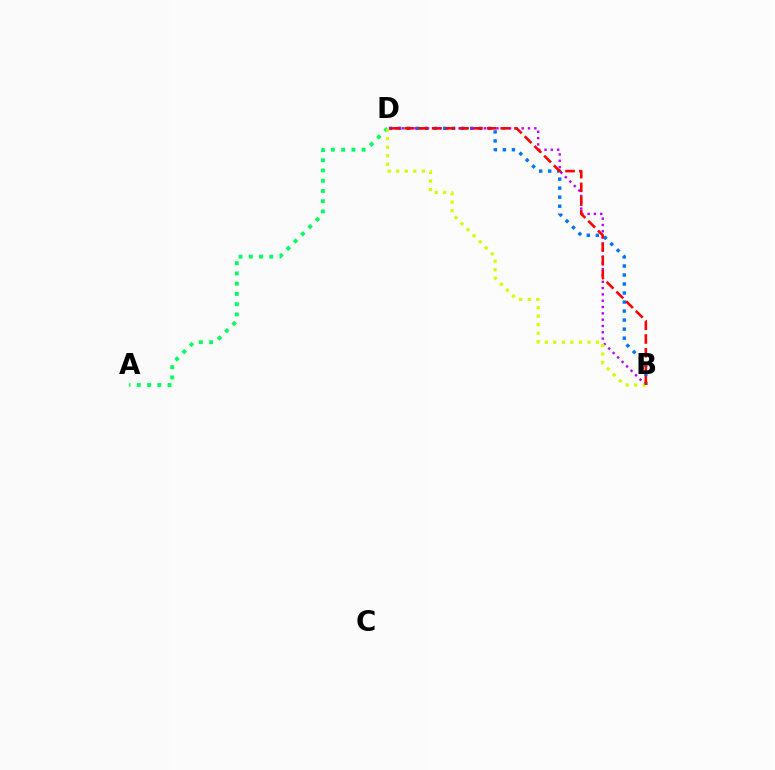{('B', 'D'): [{'color': '#0074ff', 'line_style': 'dotted', 'thickness': 2.45}, {'color': '#b900ff', 'line_style': 'dotted', 'thickness': 1.72}, {'color': '#d1ff00', 'line_style': 'dotted', 'thickness': 2.32}, {'color': '#ff0000', 'line_style': 'dashed', 'thickness': 1.87}], ('A', 'D'): [{'color': '#00ff5c', 'line_style': 'dotted', 'thickness': 2.78}]}